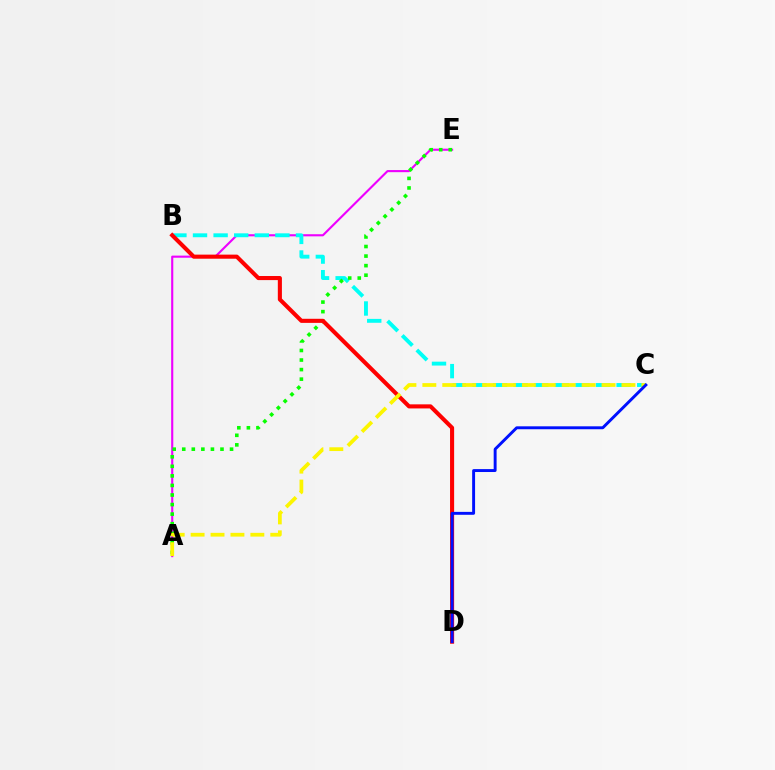{('A', 'E'): [{'color': '#ee00ff', 'line_style': 'solid', 'thickness': 1.52}, {'color': '#08ff00', 'line_style': 'dotted', 'thickness': 2.6}], ('B', 'C'): [{'color': '#00fff6', 'line_style': 'dashed', 'thickness': 2.8}], ('B', 'D'): [{'color': '#ff0000', 'line_style': 'solid', 'thickness': 2.94}], ('A', 'C'): [{'color': '#fcf500', 'line_style': 'dashed', 'thickness': 2.71}], ('C', 'D'): [{'color': '#0010ff', 'line_style': 'solid', 'thickness': 2.1}]}